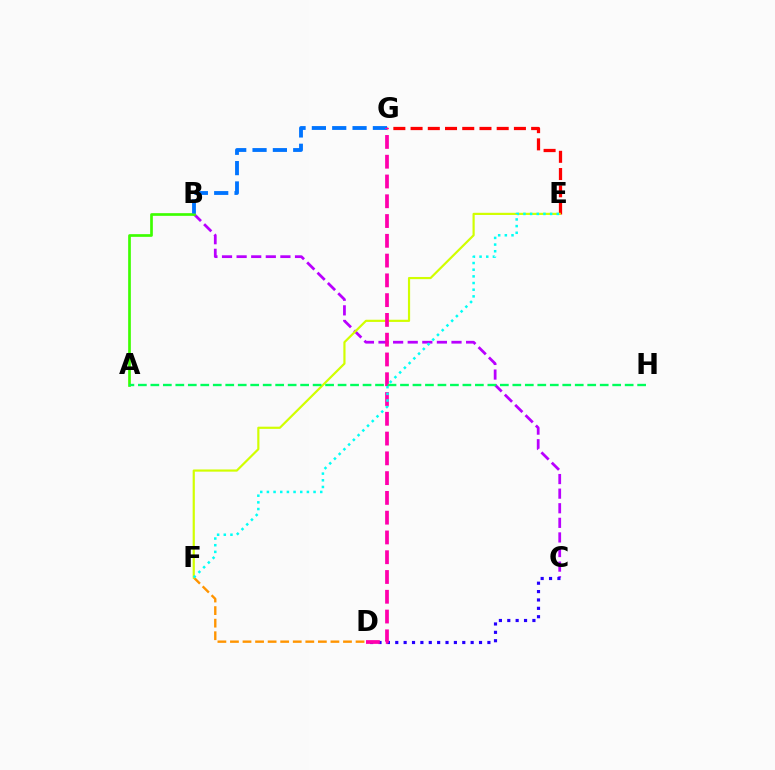{('B', 'C'): [{'color': '#b900ff', 'line_style': 'dashed', 'thickness': 1.98}], ('A', 'B'): [{'color': '#3dff00', 'line_style': 'solid', 'thickness': 1.93}], ('E', 'G'): [{'color': '#ff0000', 'line_style': 'dashed', 'thickness': 2.34}], ('D', 'F'): [{'color': '#ff9400', 'line_style': 'dashed', 'thickness': 1.71}], ('E', 'F'): [{'color': '#d1ff00', 'line_style': 'solid', 'thickness': 1.57}, {'color': '#00fff6', 'line_style': 'dotted', 'thickness': 1.81}], ('B', 'G'): [{'color': '#0074ff', 'line_style': 'dashed', 'thickness': 2.76}], ('C', 'D'): [{'color': '#2500ff', 'line_style': 'dotted', 'thickness': 2.28}], ('D', 'G'): [{'color': '#ff00ac', 'line_style': 'dashed', 'thickness': 2.69}], ('A', 'H'): [{'color': '#00ff5c', 'line_style': 'dashed', 'thickness': 1.7}]}